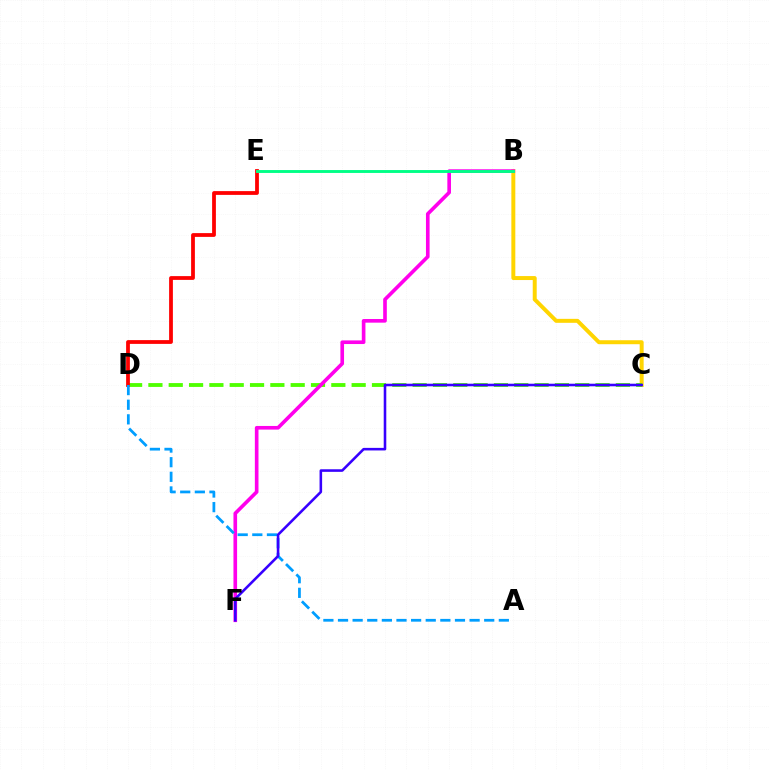{('B', 'C'): [{'color': '#ffd500', 'line_style': 'solid', 'thickness': 2.86}], ('C', 'D'): [{'color': '#4fff00', 'line_style': 'dashed', 'thickness': 2.76}], ('B', 'F'): [{'color': '#ff00ed', 'line_style': 'solid', 'thickness': 2.62}], ('D', 'E'): [{'color': '#ff0000', 'line_style': 'solid', 'thickness': 2.72}], ('B', 'E'): [{'color': '#00ff86', 'line_style': 'solid', 'thickness': 2.09}], ('A', 'D'): [{'color': '#009eff', 'line_style': 'dashed', 'thickness': 1.99}], ('C', 'F'): [{'color': '#3700ff', 'line_style': 'solid', 'thickness': 1.86}]}